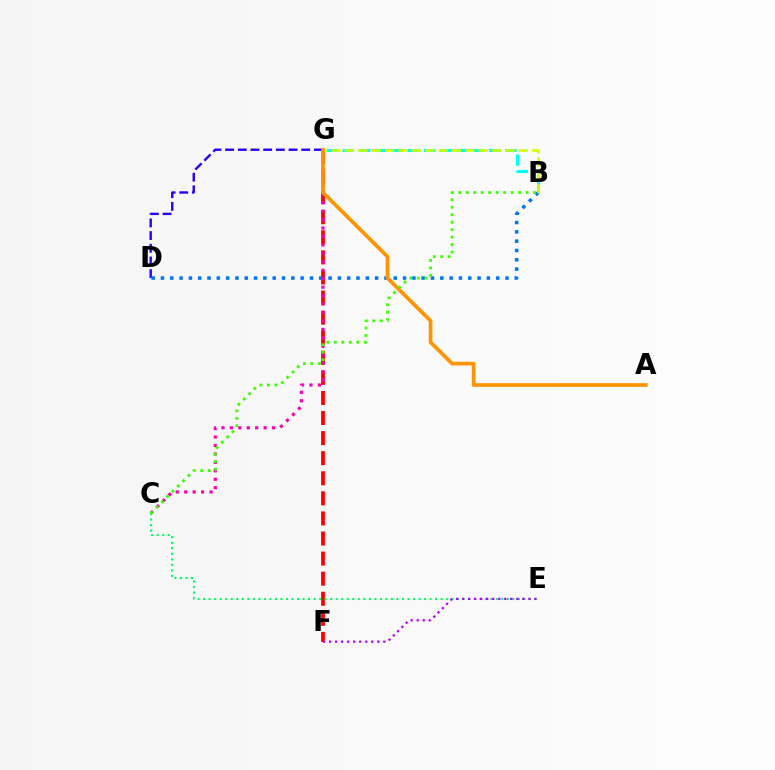{('B', 'G'): [{'color': '#00fff6', 'line_style': 'dashed', 'thickness': 2.21}, {'color': '#d1ff00', 'line_style': 'dashed', 'thickness': 1.82}], ('D', 'G'): [{'color': '#2500ff', 'line_style': 'dashed', 'thickness': 1.72}], ('F', 'G'): [{'color': '#ff0000', 'line_style': 'dashed', 'thickness': 2.73}], ('B', 'D'): [{'color': '#0074ff', 'line_style': 'dotted', 'thickness': 2.53}], ('C', 'G'): [{'color': '#ff00ac', 'line_style': 'dotted', 'thickness': 2.29}], ('C', 'E'): [{'color': '#00ff5c', 'line_style': 'dotted', 'thickness': 1.5}], ('A', 'G'): [{'color': '#ff9400', 'line_style': 'solid', 'thickness': 2.66}], ('E', 'F'): [{'color': '#b900ff', 'line_style': 'dotted', 'thickness': 1.64}], ('B', 'C'): [{'color': '#3dff00', 'line_style': 'dotted', 'thickness': 2.03}]}